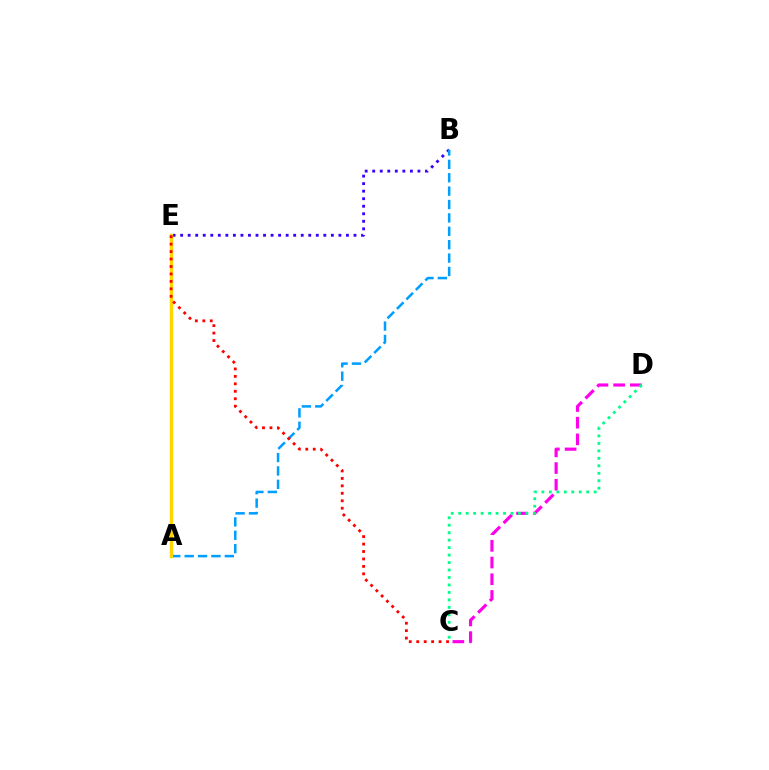{('B', 'E'): [{'color': '#3700ff', 'line_style': 'dotted', 'thickness': 2.05}], ('A', 'B'): [{'color': '#009eff', 'line_style': 'dashed', 'thickness': 1.82}], ('A', 'E'): [{'color': '#4fff00', 'line_style': 'solid', 'thickness': 2.33}, {'color': '#ffd500', 'line_style': 'solid', 'thickness': 2.23}], ('C', 'D'): [{'color': '#ff00ed', 'line_style': 'dashed', 'thickness': 2.27}, {'color': '#00ff86', 'line_style': 'dotted', 'thickness': 2.03}], ('C', 'E'): [{'color': '#ff0000', 'line_style': 'dotted', 'thickness': 2.02}]}